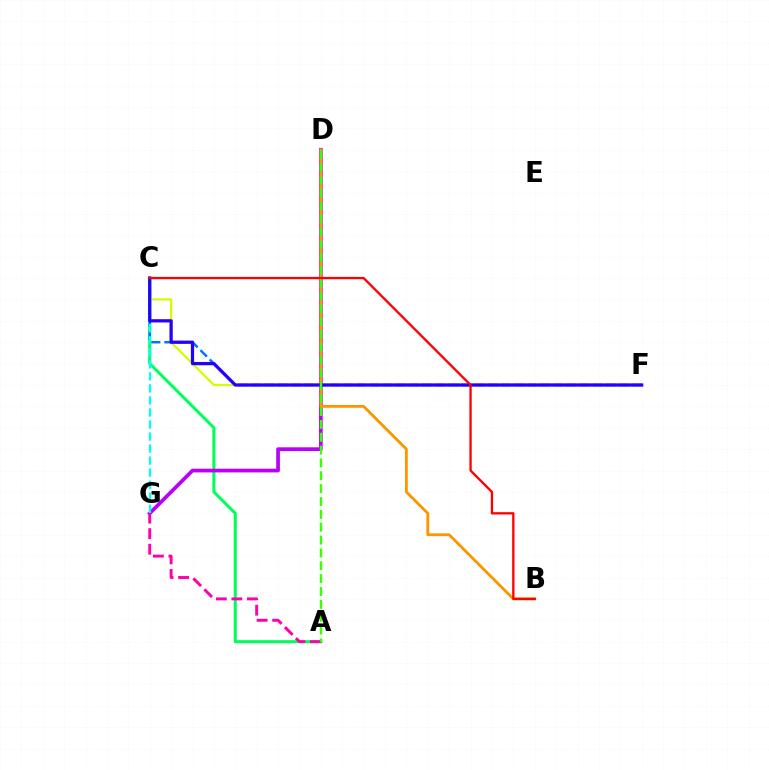{('A', 'C'): [{'color': '#00ff5c', 'line_style': 'solid', 'thickness': 2.18}], ('C', 'F'): [{'color': '#0074ff', 'line_style': 'dashed', 'thickness': 1.78}, {'color': '#d1ff00', 'line_style': 'solid', 'thickness': 1.61}, {'color': '#2500ff', 'line_style': 'solid', 'thickness': 2.34}], ('D', 'G'): [{'color': '#b900ff', 'line_style': 'solid', 'thickness': 2.67}], ('C', 'G'): [{'color': '#00fff6', 'line_style': 'dashed', 'thickness': 1.64}], ('B', 'D'): [{'color': '#ff9400', 'line_style': 'solid', 'thickness': 2.0}], ('A', 'G'): [{'color': '#ff00ac', 'line_style': 'dashed', 'thickness': 2.11}], ('A', 'D'): [{'color': '#3dff00', 'line_style': 'dashed', 'thickness': 1.75}], ('B', 'C'): [{'color': '#ff0000', 'line_style': 'solid', 'thickness': 1.67}]}